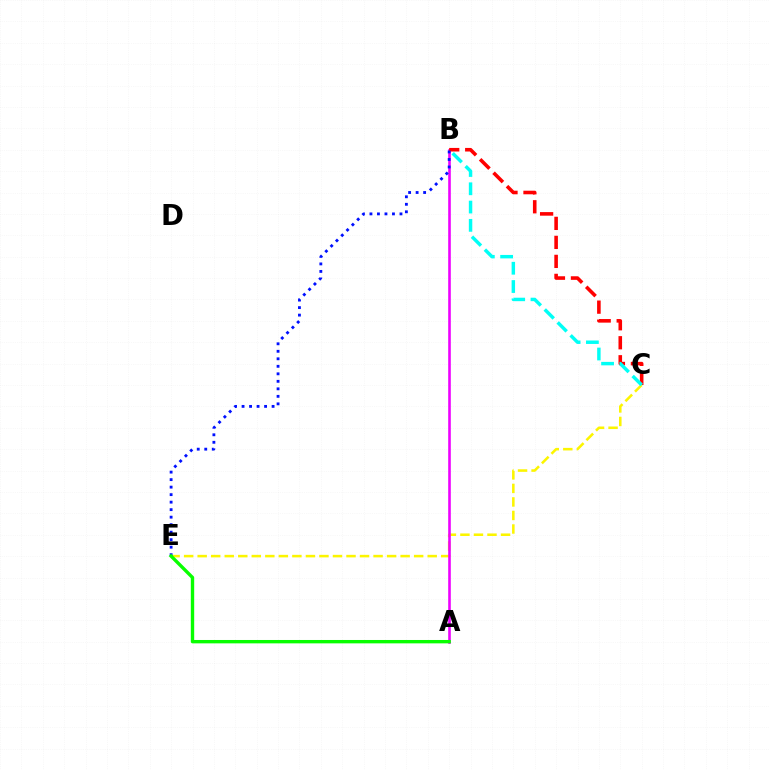{('C', 'E'): [{'color': '#fcf500', 'line_style': 'dashed', 'thickness': 1.84}], ('A', 'B'): [{'color': '#ee00ff', 'line_style': 'solid', 'thickness': 1.88}], ('B', 'C'): [{'color': '#ff0000', 'line_style': 'dashed', 'thickness': 2.58}, {'color': '#00fff6', 'line_style': 'dashed', 'thickness': 2.48}], ('B', 'E'): [{'color': '#0010ff', 'line_style': 'dotted', 'thickness': 2.04}], ('A', 'E'): [{'color': '#08ff00', 'line_style': 'solid', 'thickness': 2.43}]}